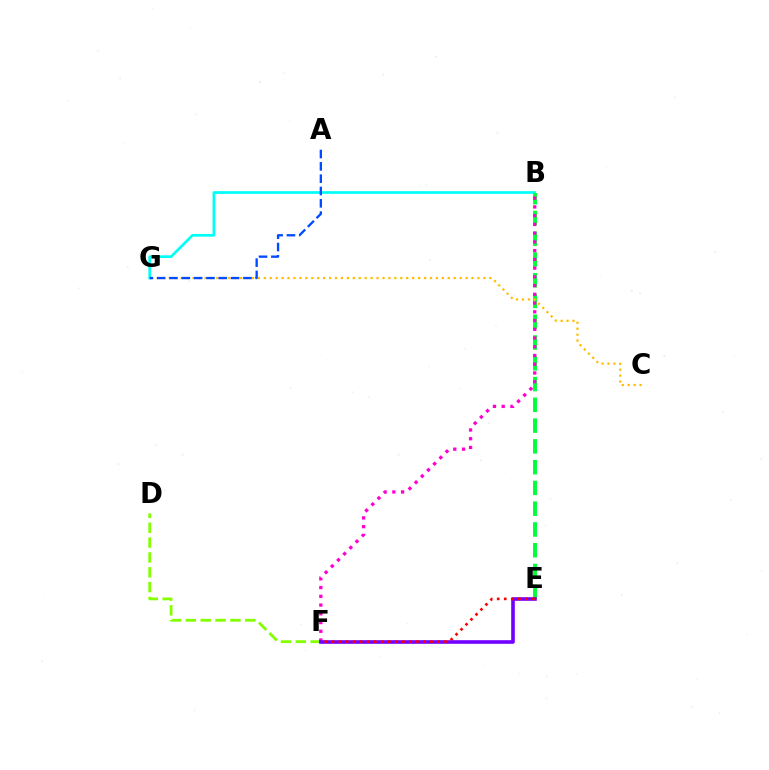{('D', 'F'): [{'color': '#84ff00', 'line_style': 'dashed', 'thickness': 2.02}], ('B', 'G'): [{'color': '#00fff6', 'line_style': 'solid', 'thickness': 1.94}], ('B', 'E'): [{'color': '#00ff39', 'line_style': 'dashed', 'thickness': 2.82}], ('B', 'F'): [{'color': '#ff00cf', 'line_style': 'dotted', 'thickness': 2.37}], ('C', 'G'): [{'color': '#ffbd00', 'line_style': 'dotted', 'thickness': 1.61}], ('E', 'F'): [{'color': '#7200ff', 'line_style': 'solid', 'thickness': 2.61}, {'color': '#ff0000', 'line_style': 'dotted', 'thickness': 1.91}], ('A', 'G'): [{'color': '#004bff', 'line_style': 'dashed', 'thickness': 1.67}]}